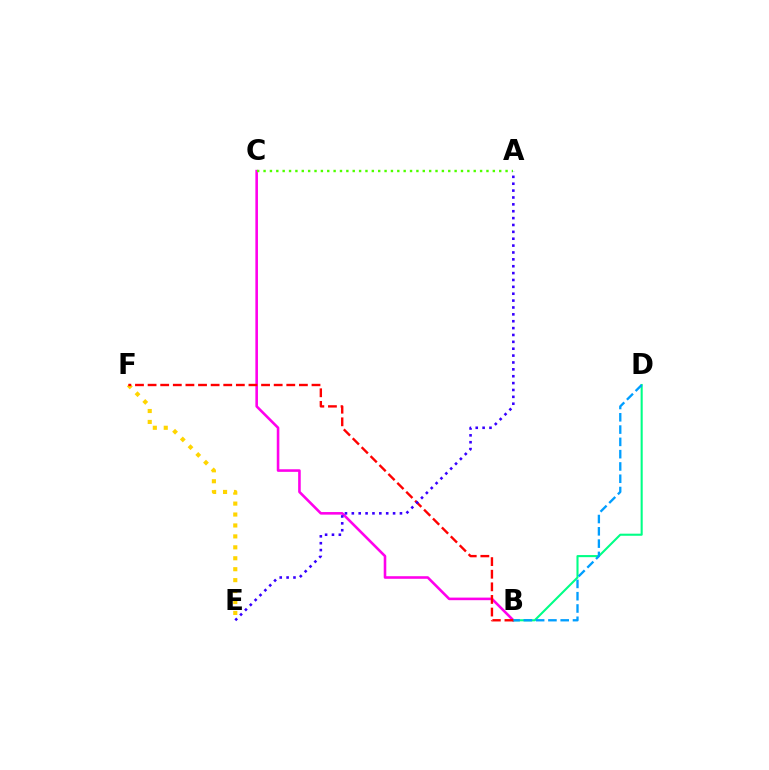{('B', 'C'): [{'color': '#ff00ed', 'line_style': 'solid', 'thickness': 1.86}], ('E', 'F'): [{'color': '#ffd500', 'line_style': 'dotted', 'thickness': 2.97}], ('A', 'C'): [{'color': '#4fff00', 'line_style': 'dotted', 'thickness': 1.73}], ('B', 'D'): [{'color': '#00ff86', 'line_style': 'solid', 'thickness': 1.51}, {'color': '#009eff', 'line_style': 'dashed', 'thickness': 1.67}], ('B', 'F'): [{'color': '#ff0000', 'line_style': 'dashed', 'thickness': 1.71}], ('A', 'E'): [{'color': '#3700ff', 'line_style': 'dotted', 'thickness': 1.87}]}